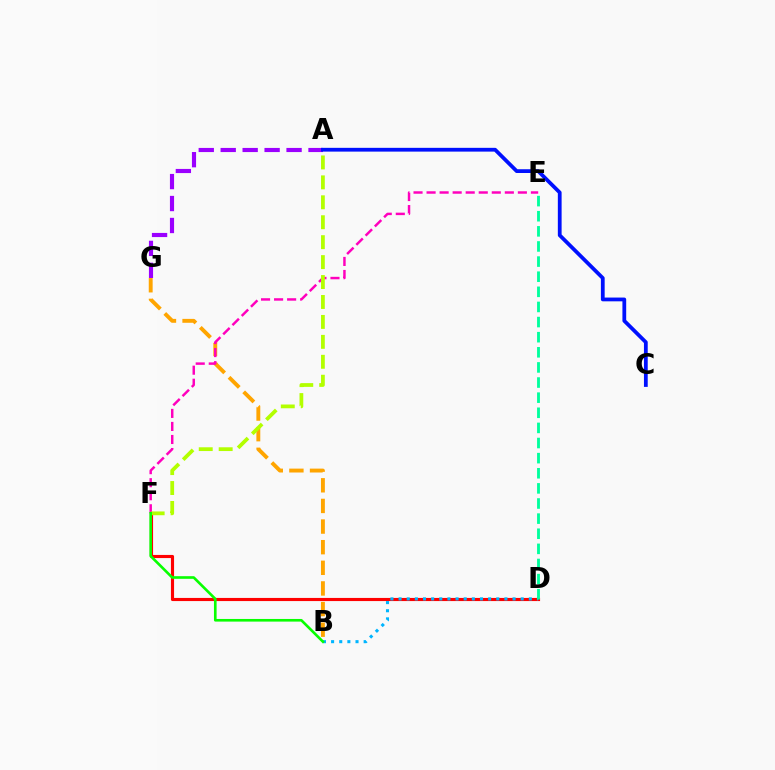{('D', 'F'): [{'color': '#ff0000', 'line_style': 'solid', 'thickness': 2.26}], ('B', 'G'): [{'color': '#ffa500', 'line_style': 'dashed', 'thickness': 2.8}], ('A', 'G'): [{'color': '#9b00ff', 'line_style': 'dashed', 'thickness': 2.98}], ('A', 'C'): [{'color': '#0010ff', 'line_style': 'solid', 'thickness': 2.71}], ('E', 'F'): [{'color': '#ff00bd', 'line_style': 'dashed', 'thickness': 1.77}], ('A', 'F'): [{'color': '#b3ff00', 'line_style': 'dashed', 'thickness': 2.71}], ('B', 'D'): [{'color': '#00b5ff', 'line_style': 'dotted', 'thickness': 2.21}], ('D', 'E'): [{'color': '#00ff9d', 'line_style': 'dashed', 'thickness': 2.05}], ('B', 'F'): [{'color': '#08ff00', 'line_style': 'solid', 'thickness': 1.9}]}